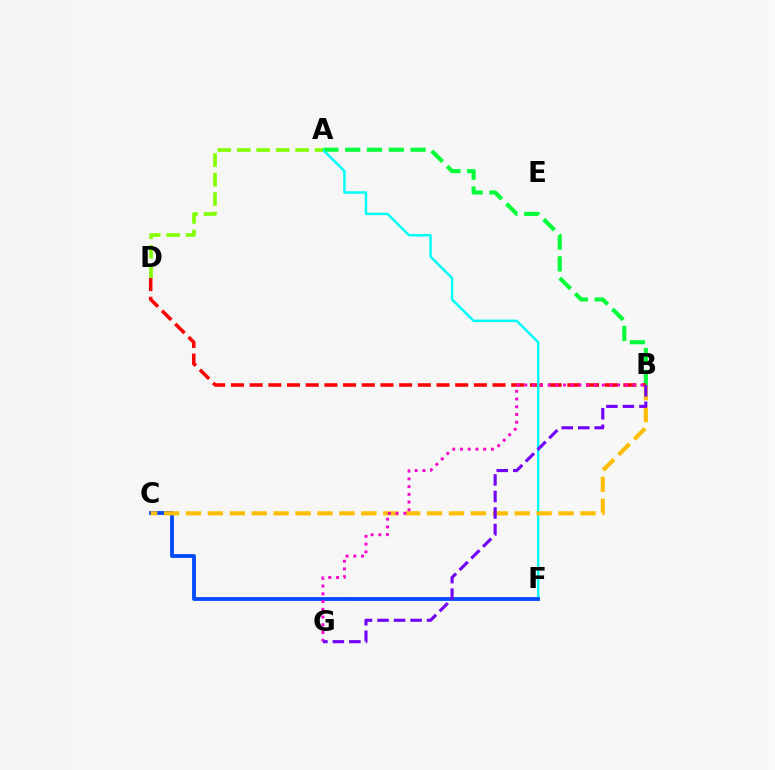{('A', 'B'): [{'color': '#00ff39', 'line_style': 'dashed', 'thickness': 2.96}], ('B', 'D'): [{'color': '#ff0000', 'line_style': 'dashed', 'thickness': 2.54}], ('A', 'F'): [{'color': '#00fff6', 'line_style': 'solid', 'thickness': 1.78}], ('C', 'F'): [{'color': '#004bff', 'line_style': 'solid', 'thickness': 2.75}], ('B', 'C'): [{'color': '#ffbd00', 'line_style': 'dashed', 'thickness': 2.98}], ('B', 'G'): [{'color': '#ff00cf', 'line_style': 'dotted', 'thickness': 2.1}, {'color': '#7200ff', 'line_style': 'dashed', 'thickness': 2.24}], ('A', 'D'): [{'color': '#84ff00', 'line_style': 'dashed', 'thickness': 2.64}]}